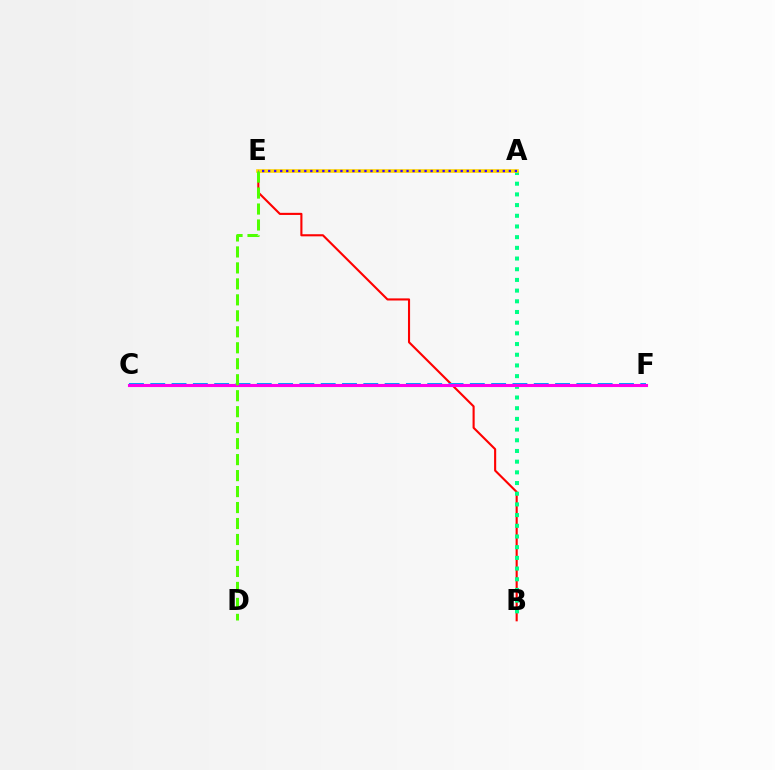{('B', 'E'): [{'color': '#ff0000', 'line_style': 'solid', 'thickness': 1.52}], ('C', 'F'): [{'color': '#009eff', 'line_style': 'dashed', 'thickness': 2.89}, {'color': '#ff00ed', 'line_style': 'solid', 'thickness': 2.22}], ('A', 'B'): [{'color': '#00ff86', 'line_style': 'dotted', 'thickness': 2.9}], ('A', 'E'): [{'color': '#ffd500', 'line_style': 'solid', 'thickness': 2.63}, {'color': '#3700ff', 'line_style': 'dotted', 'thickness': 1.63}], ('D', 'E'): [{'color': '#4fff00', 'line_style': 'dashed', 'thickness': 2.17}]}